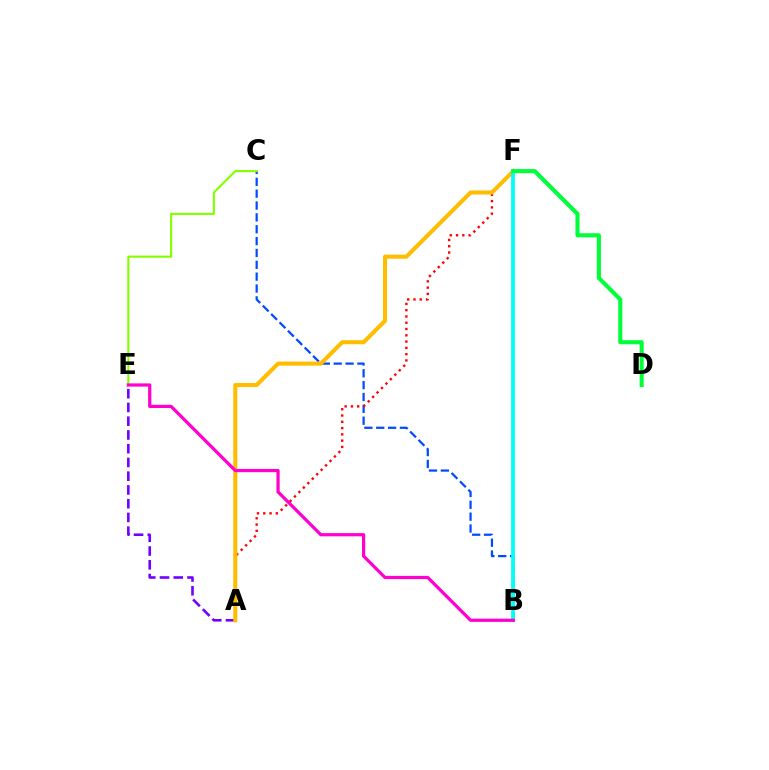{('A', 'E'): [{'color': '#7200ff', 'line_style': 'dashed', 'thickness': 1.87}], ('B', 'C'): [{'color': '#004bff', 'line_style': 'dashed', 'thickness': 1.61}], ('A', 'F'): [{'color': '#ff0000', 'line_style': 'dotted', 'thickness': 1.71}, {'color': '#ffbd00', 'line_style': 'solid', 'thickness': 2.93}], ('B', 'F'): [{'color': '#00fff6', 'line_style': 'solid', 'thickness': 2.71}], ('C', 'E'): [{'color': '#84ff00', 'line_style': 'solid', 'thickness': 1.53}], ('B', 'E'): [{'color': '#ff00cf', 'line_style': 'solid', 'thickness': 2.32}], ('D', 'F'): [{'color': '#00ff39', 'line_style': 'solid', 'thickness': 2.94}]}